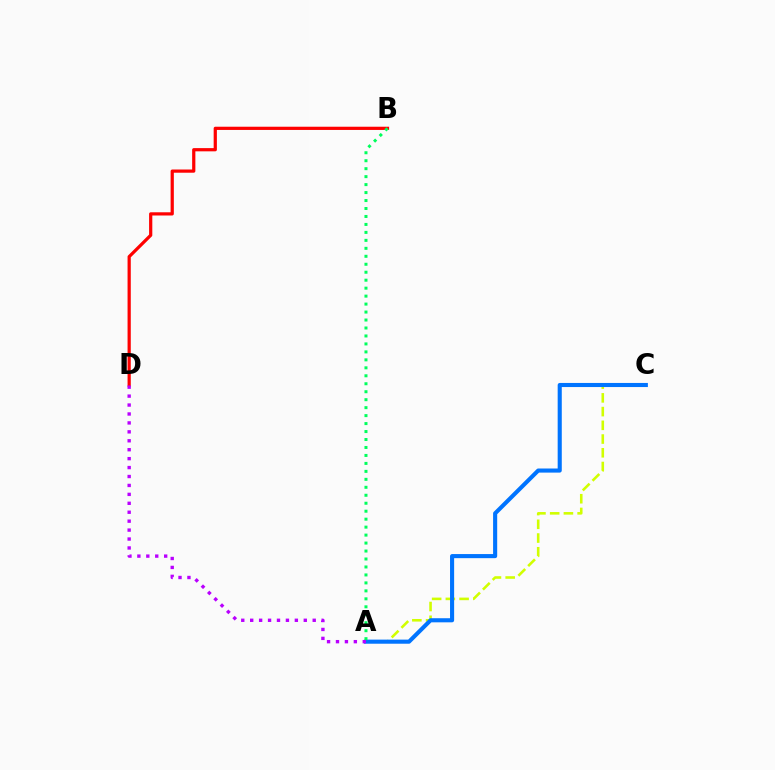{('B', 'D'): [{'color': '#ff0000', 'line_style': 'solid', 'thickness': 2.32}], ('A', 'C'): [{'color': '#d1ff00', 'line_style': 'dashed', 'thickness': 1.86}, {'color': '#0074ff', 'line_style': 'solid', 'thickness': 2.95}], ('A', 'B'): [{'color': '#00ff5c', 'line_style': 'dotted', 'thickness': 2.16}], ('A', 'D'): [{'color': '#b900ff', 'line_style': 'dotted', 'thickness': 2.43}]}